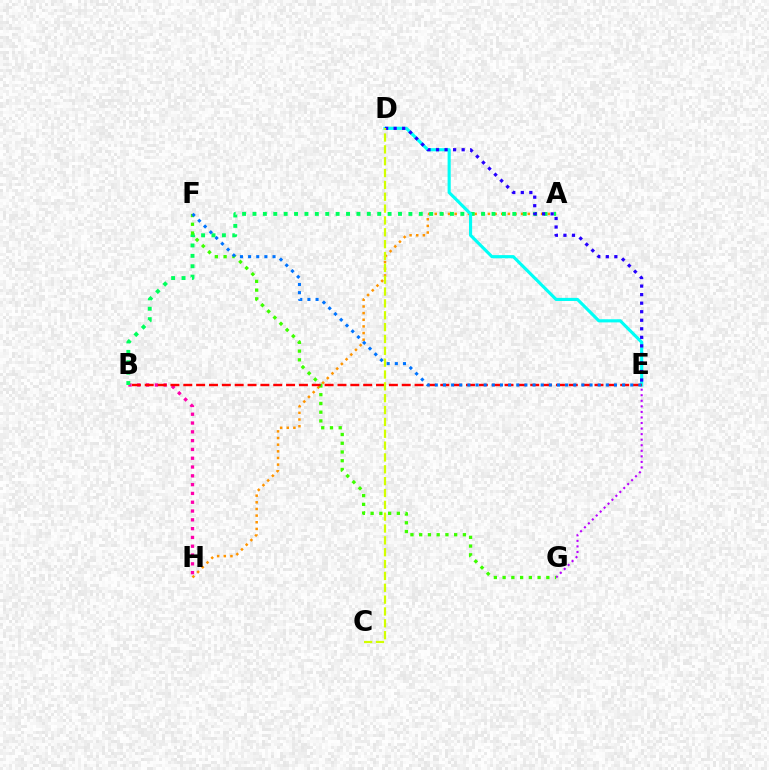{('B', 'H'): [{'color': '#ff00ac', 'line_style': 'dotted', 'thickness': 2.39}], ('E', 'G'): [{'color': '#b900ff', 'line_style': 'dotted', 'thickness': 1.51}], ('A', 'H'): [{'color': '#ff9400', 'line_style': 'dotted', 'thickness': 1.81}], ('A', 'B'): [{'color': '#00ff5c', 'line_style': 'dotted', 'thickness': 2.82}], ('F', 'G'): [{'color': '#3dff00', 'line_style': 'dotted', 'thickness': 2.38}], ('D', 'E'): [{'color': '#00fff6', 'line_style': 'solid', 'thickness': 2.25}, {'color': '#2500ff', 'line_style': 'dotted', 'thickness': 2.32}], ('B', 'E'): [{'color': '#ff0000', 'line_style': 'dashed', 'thickness': 1.75}], ('E', 'F'): [{'color': '#0074ff', 'line_style': 'dotted', 'thickness': 2.21}], ('C', 'D'): [{'color': '#d1ff00', 'line_style': 'dashed', 'thickness': 1.61}]}